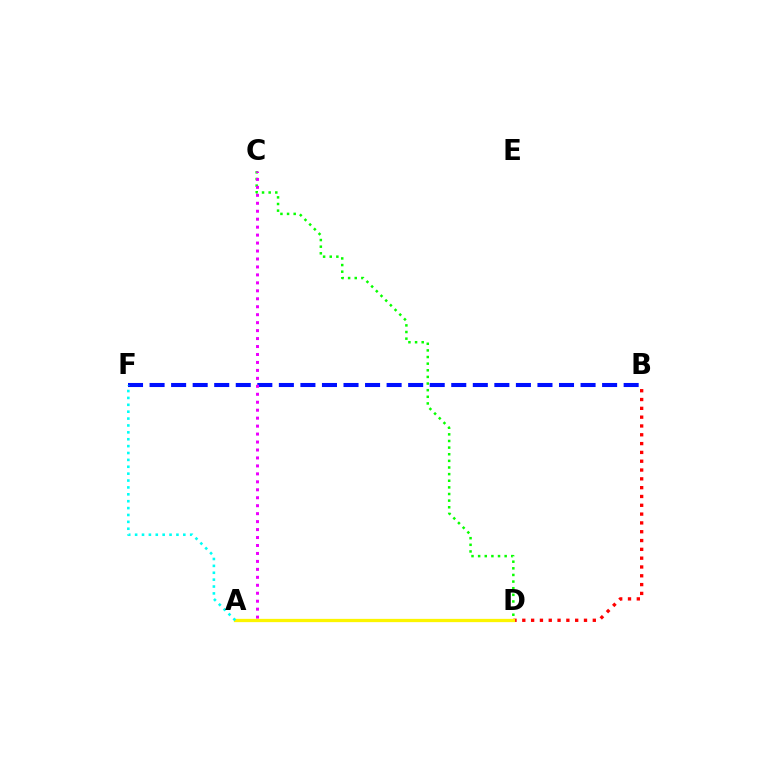{('B', 'D'): [{'color': '#ff0000', 'line_style': 'dotted', 'thickness': 2.39}], ('B', 'F'): [{'color': '#0010ff', 'line_style': 'dashed', 'thickness': 2.93}], ('C', 'D'): [{'color': '#08ff00', 'line_style': 'dotted', 'thickness': 1.8}], ('A', 'C'): [{'color': '#ee00ff', 'line_style': 'dotted', 'thickness': 2.16}], ('A', 'D'): [{'color': '#fcf500', 'line_style': 'solid', 'thickness': 2.36}], ('A', 'F'): [{'color': '#00fff6', 'line_style': 'dotted', 'thickness': 1.87}]}